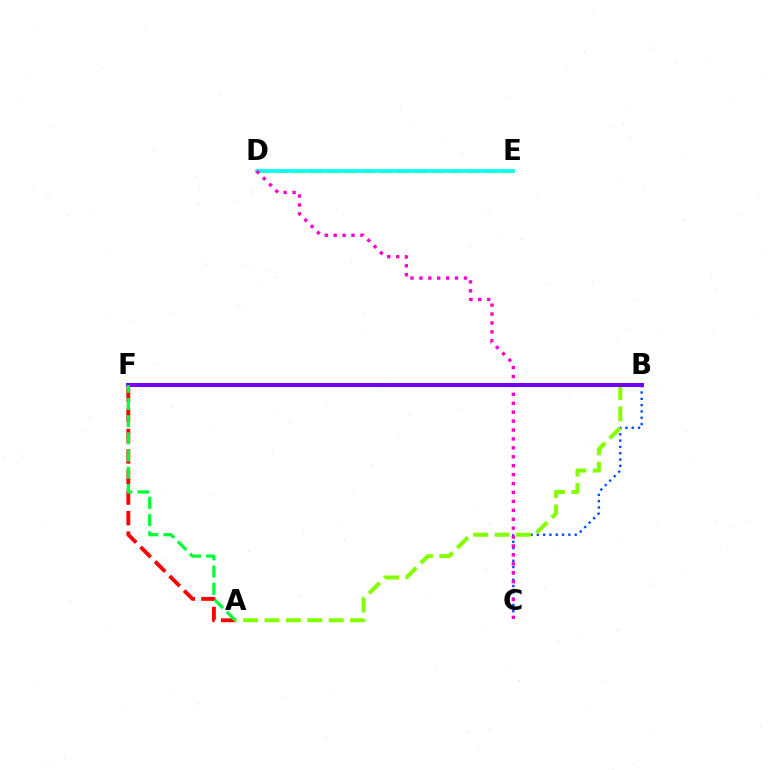{('A', 'F'): [{'color': '#ff0000', 'line_style': 'dashed', 'thickness': 2.79}, {'color': '#00ff39', 'line_style': 'dashed', 'thickness': 2.34}], ('D', 'E'): [{'color': '#ffbd00', 'line_style': 'dashed', 'thickness': 2.37}, {'color': '#00fff6', 'line_style': 'solid', 'thickness': 2.65}], ('B', 'C'): [{'color': '#004bff', 'line_style': 'dotted', 'thickness': 1.72}], ('A', 'B'): [{'color': '#84ff00', 'line_style': 'dashed', 'thickness': 2.91}], ('C', 'D'): [{'color': '#ff00cf', 'line_style': 'dotted', 'thickness': 2.42}], ('B', 'F'): [{'color': '#7200ff', 'line_style': 'solid', 'thickness': 2.88}]}